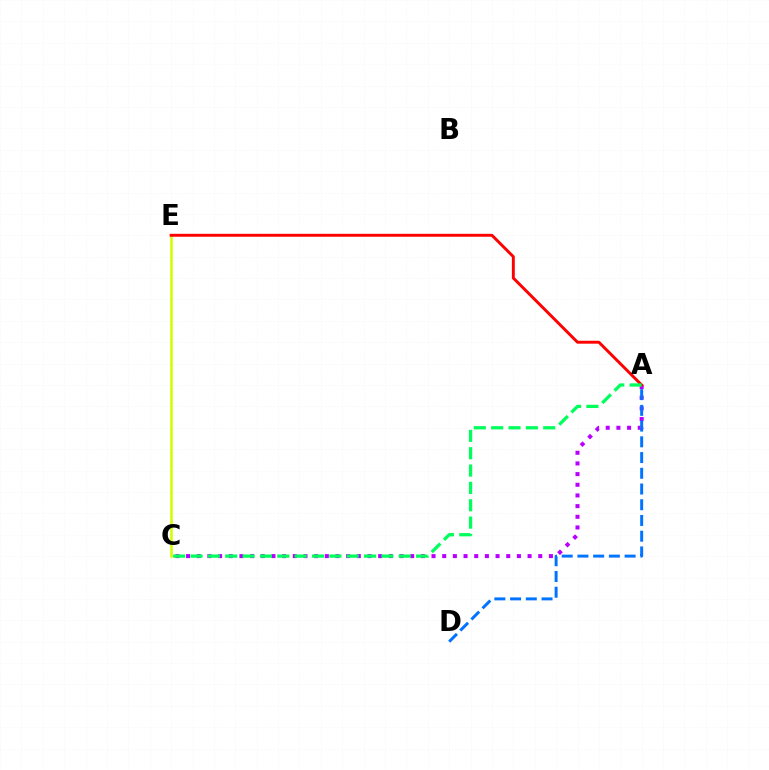{('C', 'E'): [{'color': '#d1ff00', 'line_style': 'solid', 'thickness': 1.85}], ('A', 'C'): [{'color': '#b900ff', 'line_style': 'dotted', 'thickness': 2.9}, {'color': '#00ff5c', 'line_style': 'dashed', 'thickness': 2.36}], ('A', 'D'): [{'color': '#0074ff', 'line_style': 'dashed', 'thickness': 2.14}], ('A', 'E'): [{'color': '#ff0000', 'line_style': 'solid', 'thickness': 2.1}]}